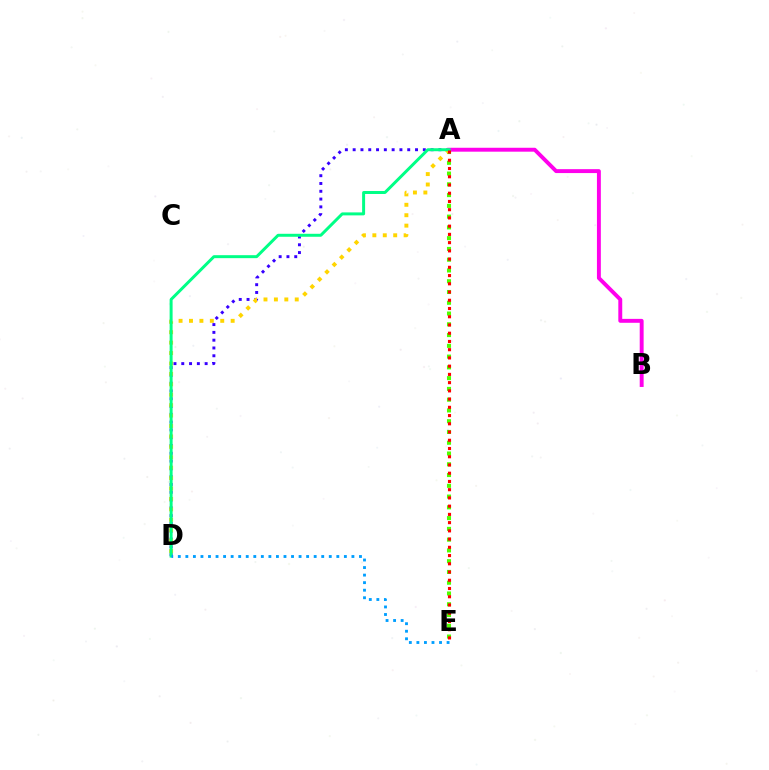{('A', 'D'): [{'color': '#3700ff', 'line_style': 'dotted', 'thickness': 2.12}, {'color': '#ffd500', 'line_style': 'dotted', 'thickness': 2.83}, {'color': '#00ff86', 'line_style': 'solid', 'thickness': 2.14}], ('A', 'B'): [{'color': '#ff00ed', 'line_style': 'solid', 'thickness': 2.82}], ('A', 'E'): [{'color': '#4fff00', 'line_style': 'dotted', 'thickness': 2.93}, {'color': '#ff0000', 'line_style': 'dotted', 'thickness': 2.24}], ('D', 'E'): [{'color': '#009eff', 'line_style': 'dotted', 'thickness': 2.05}]}